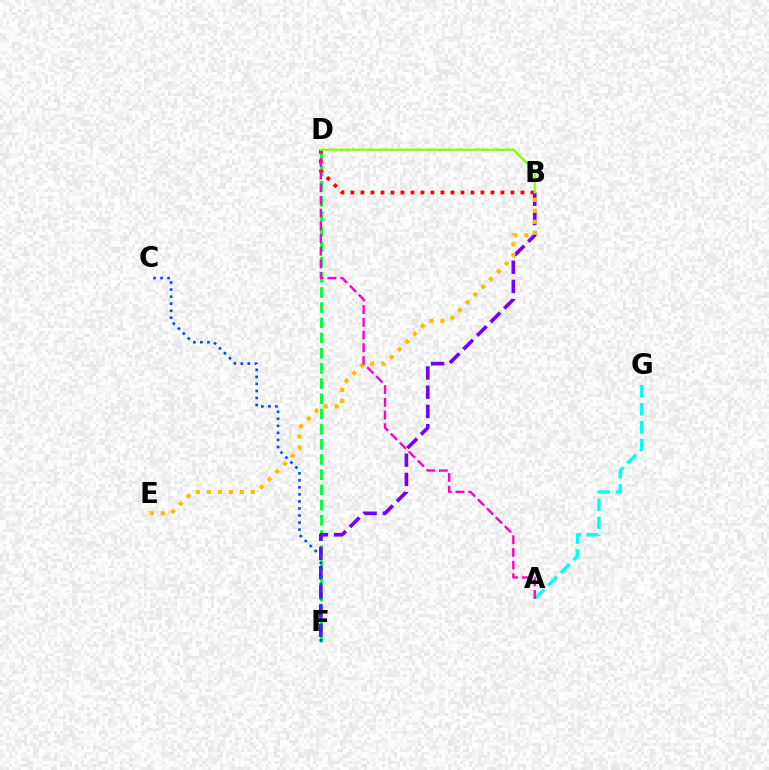{('D', 'F'): [{'color': '#00ff39', 'line_style': 'dashed', 'thickness': 2.06}], ('B', 'F'): [{'color': '#7200ff', 'line_style': 'dashed', 'thickness': 2.61}], ('B', 'D'): [{'color': '#ff0000', 'line_style': 'dotted', 'thickness': 2.72}, {'color': '#84ff00', 'line_style': 'solid', 'thickness': 1.6}], ('A', 'G'): [{'color': '#00fff6', 'line_style': 'dashed', 'thickness': 2.44}], ('B', 'E'): [{'color': '#ffbd00', 'line_style': 'dotted', 'thickness': 2.98}], ('C', 'F'): [{'color': '#004bff', 'line_style': 'dotted', 'thickness': 1.91}], ('A', 'D'): [{'color': '#ff00cf', 'line_style': 'dashed', 'thickness': 1.72}]}